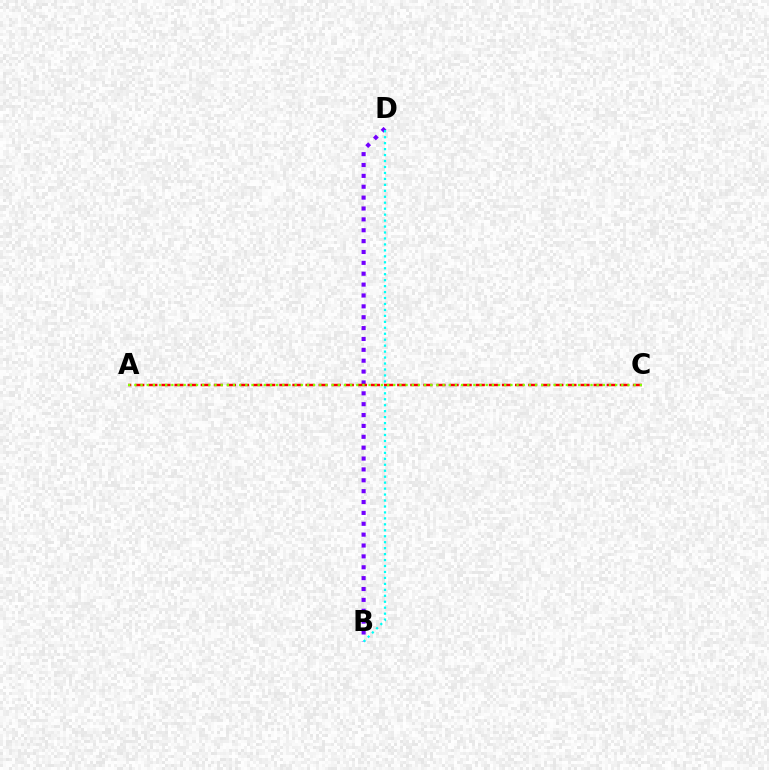{('B', 'D'): [{'color': '#7200ff', 'line_style': 'dotted', 'thickness': 2.95}, {'color': '#00fff6', 'line_style': 'dotted', 'thickness': 1.62}], ('A', 'C'): [{'color': '#ff0000', 'line_style': 'dashed', 'thickness': 1.78}, {'color': '#84ff00', 'line_style': 'dotted', 'thickness': 1.67}]}